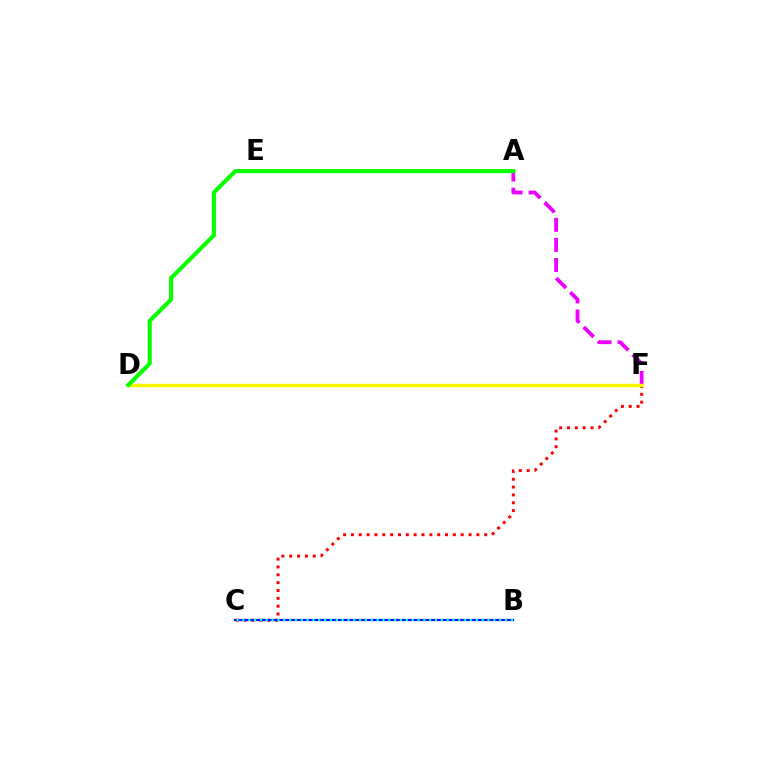{('C', 'F'): [{'color': '#ff0000', 'line_style': 'dotted', 'thickness': 2.13}], ('A', 'F'): [{'color': '#ee00ff', 'line_style': 'dashed', 'thickness': 2.73}], ('B', 'C'): [{'color': '#0010ff', 'line_style': 'solid', 'thickness': 1.61}, {'color': '#00fff6', 'line_style': 'dotted', 'thickness': 1.59}], ('D', 'F'): [{'color': '#fcf500', 'line_style': 'solid', 'thickness': 2.44}], ('A', 'D'): [{'color': '#08ff00', 'line_style': 'solid', 'thickness': 2.96}]}